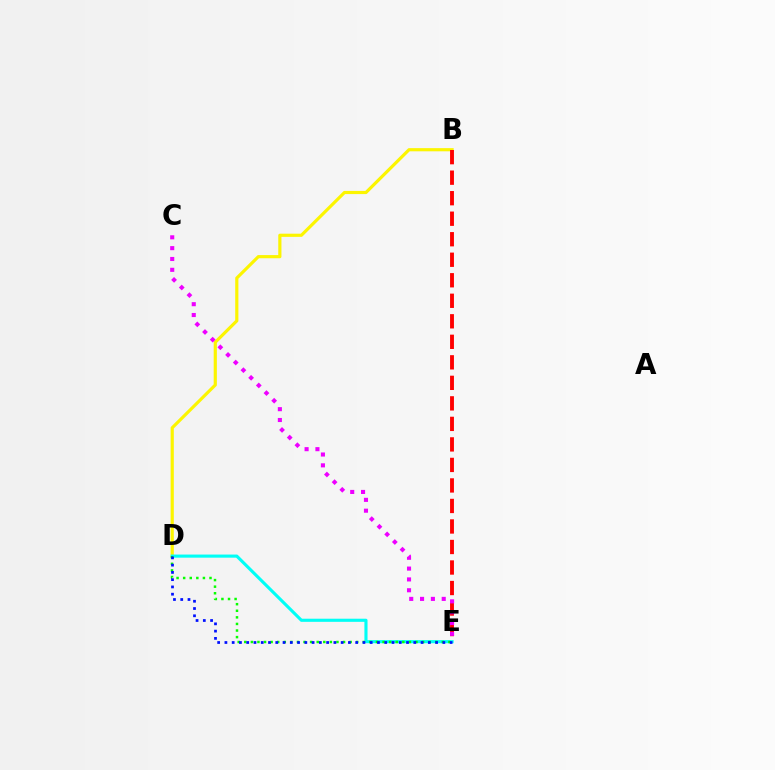{('B', 'D'): [{'color': '#fcf500', 'line_style': 'solid', 'thickness': 2.28}], ('B', 'E'): [{'color': '#ff0000', 'line_style': 'dashed', 'thickness': 2.79}], ('D', 'E'): [{'color': '#00fff6', 'line_style': 'solid', 'thickness': 2.24}, {'color': '#08ff00', 'line_style': 'dotted', 'thickness': 1.79}, {'color': '#0010ff', 'line_style': 'dotted', 'thickness': 1.97}], ('C', 'E'): [{'color': '#ee00ff', 'line_style': 'dotted', 'thickness': 2.94}]}